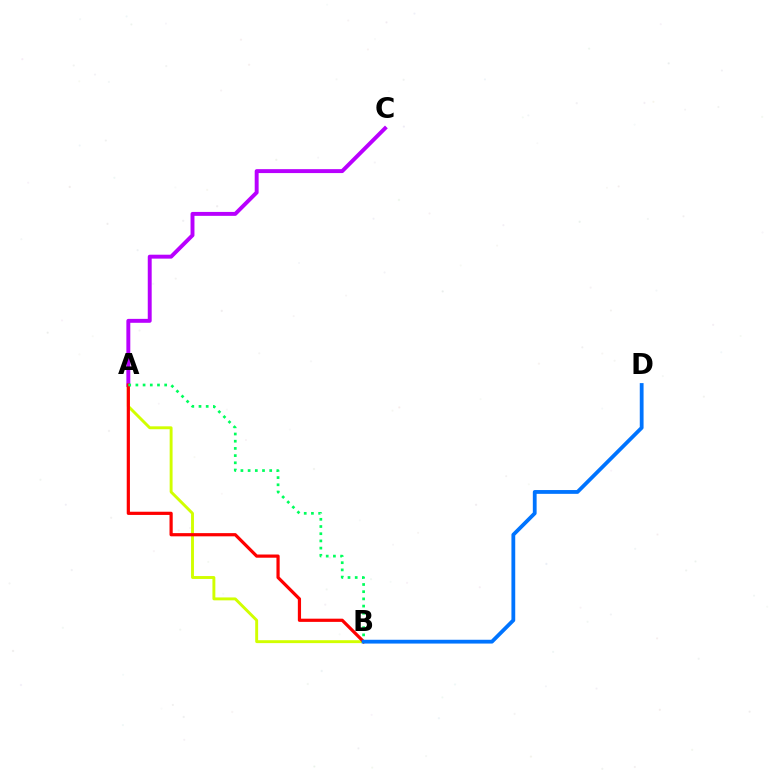{('A', 'B'): [{'color': '#d1ff00', 'line_style': 'solid', 'thickness': 2.09}, {'color': '#ff0000', 'line_style': 'solid', 'thickness': 2.31}, {'color': '#00ff5c', 'line_style': 'dotted', 'thickness': 1.96}], ('A', 'C'): [{'color': '#b900ff', 'line_style': 'solid', 'thickness': 2.83}], ('B', 'D'): [{'color': '#0074ff', 'line_style': 'solid', 'thickness': 2.73}]}